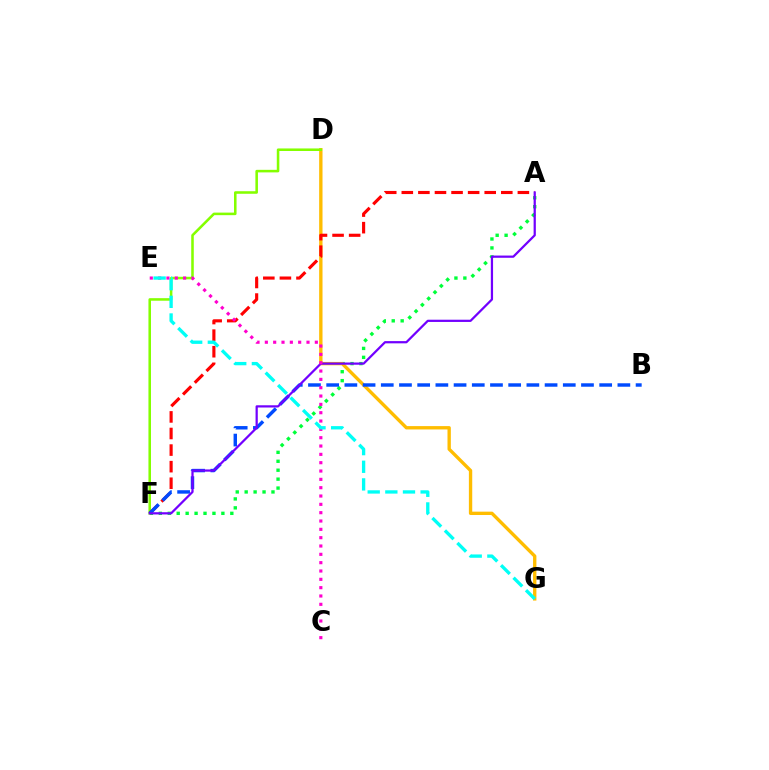{('A', 'F'): [{'color': '#00ff39', 'line_style': 'dotted', 'thickness': 2.43}, {'color': '#ff0000', 'line_style': 'dashed', 'thickness': 2.25}, {'color': '#7200ff', 'line_style': 'solid', 'thickness': 1.61}], ('D', 'G'): [{'color': '#ffbd00', 'line_style': 'solid', 'thickness': 2.41}], ('D', 'F'): [{'color': '#84ff00', 'line_style': 'solid', 'thickness': 1.84}], ('B', 'F'): [{'color': '#004bff', 'line_style': 'dashed', 'thickness': 2.47}], ('C', 'E'): [{'color': '#ff00cf', 'line_style': 'dotted', 'thickness': 2.26}], ('E', 'G'): [{'color': '#00fff6', 'line_style': 'dashed', 'thickness': 2.4}]}